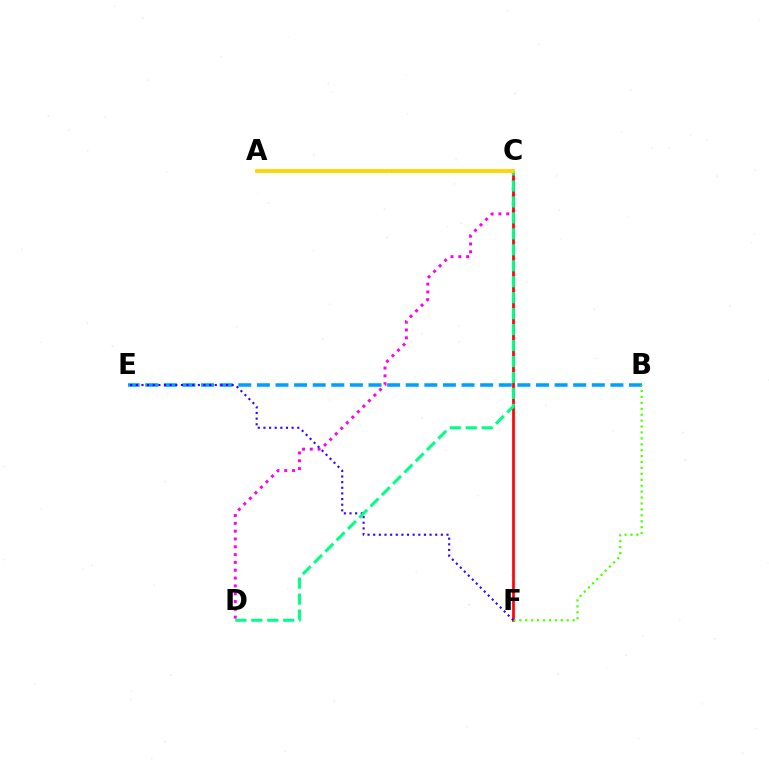{('C', 'D'): [{'color': '#ff00ed', 'line_style': 'dotted', 'thickness': 2.12}, {'color': '#00ff86', 'line_style': 'dashed', 'thickness': 2.17}], ('B', 'E'): [{'color': '#009eff', 'line_style': 'dashed', 'thickness': 2.53}], ('C', 'F'): [{'color': '#ff0000', 'line_style': 'solid', 'thickness': 1.94}], ('B', 'F'): [{'color': '#4fff00', 'line_style': 'dotted', 'thickness': 1.61}], ('E', 'F'): [{'color': '#3700ff', 'line_style': 'dotted', 'thickness': 1.53}], ('A', 'C'): [{'color': '#ffd500', 'line_style': 'solid', 'thickness': 2.75}]}